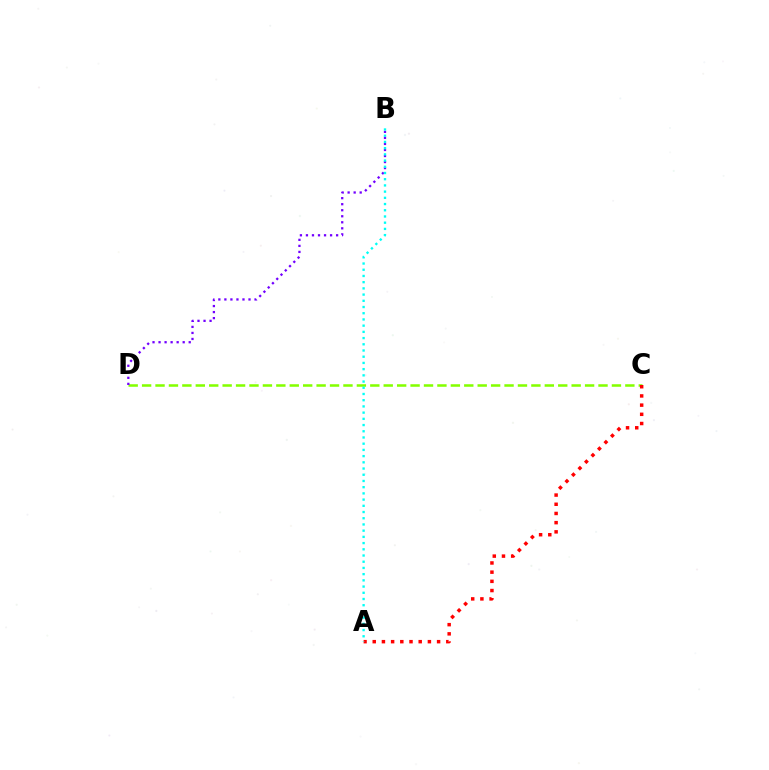{('C', 'D'): [{'color': '#84ff00', 'line_style': 'dashed', 'thickness': 1.82}], ('A', 'C'): [{'color': '#ff0000', 'line_style': 'dotted', 'thickness': 2.5}], ('B', 'D'): [{'color': '#7200ff', 'line_style': 'dotted', 'thickness': 1.64}], ('A', 'B'): [{'color': '#00fff6', 'line_style': 'dotted', 'thickness': 1.69}]}